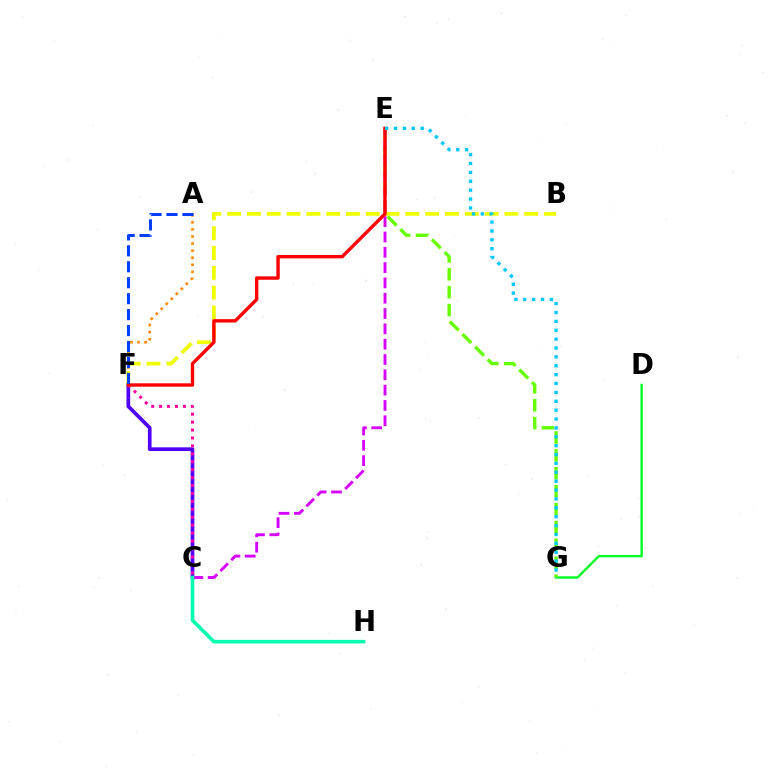{('C', 'F'): [{'color': '#4f00ff', 'line_style': 'solid', 'thickness': 2.65}, {'color': '#ff00a0', 'line_style': 'dotted', 'thickness': 2.16}], ('D', 'G'): [{'color': '#00ff27', 'line_style': 'solid', 'thickness': 1.74}], ('E', 'G'): [{'color': '#66ff00', 'line_style': 'dashed', 'thickness': 2.43}, {'color': '#00c7ff', 'line_style': 'dotted', 'thickness': 2.41}], ('A', 'F'): [{'color': '#ff8800', 'line_style': 'dotted', 'thickness': 1.93}, {'color': '#003fff', 'line_style': 'dashed', 'thickness': 2.17}], ('B', 'F'): [{'color': '#eeff00', 'line_style': 'dashed', 'thickness': 2.69}], ('C', 'E'): [{'color': '#d600ff', 'line_style': 'dashed', 'thickness': 2.08}], ('E', 'F'): [{'color': '#ff0000', 'line_style': 'solid', 'thickness': 2.44}], ('C', 'H'): [{'color': '#00ffaf', 'line_style': 'solid', 'thickness': 2.57}]}